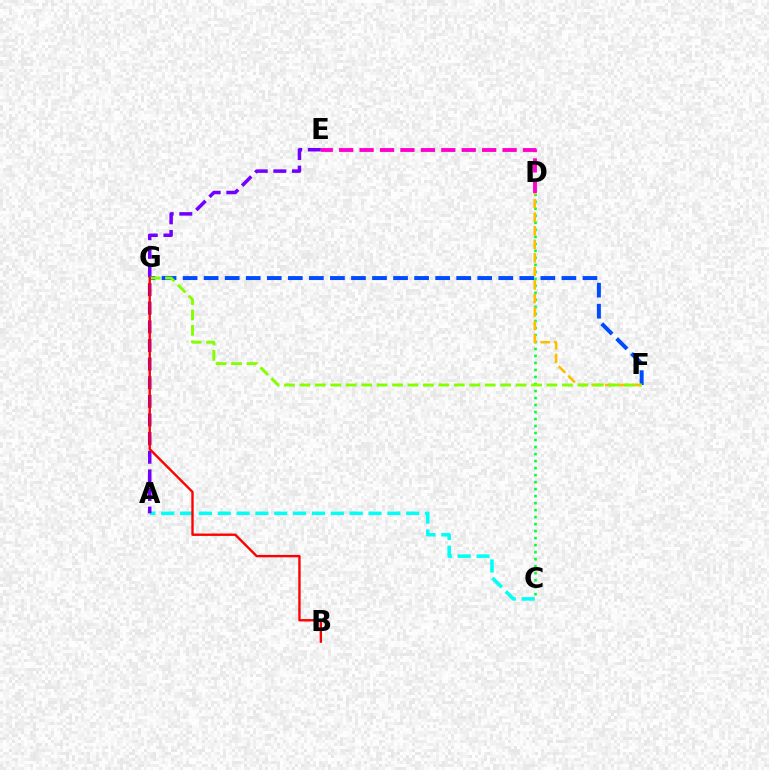{('F', 'G'): [{'color': '#004bff', 'line_style': 'dashed', 'thickness': 2.86}, {'color': '#84ff00', 'line_style': 'dashed', 'thickness': 2.1}], ('A', 'C'): [{'color': '#00fff6', 'line_style': 'dashed', 'thickness': 2.56}], ('C', 'D'): [{'color': '#00ff39', 'line_style': 'dotted', 'thickness': 1.9}], ('A', 'E'): [{'color': '#7200ff', 'line_style': 'dashed', 'thickness': 2.53}], ('D', 'F'): [{'color': '#ffbd00', 'line_style': 'dashed', 'thickness': 1.84}], ('D', 'E'): [{'color': '#ff00cf', 'line_style': 'dashed', 'thickness': 2.77}], ('B', 'G'): [{'color': '#ff0000', 'line_style': 'solid', 'thickness': 1.71}]}